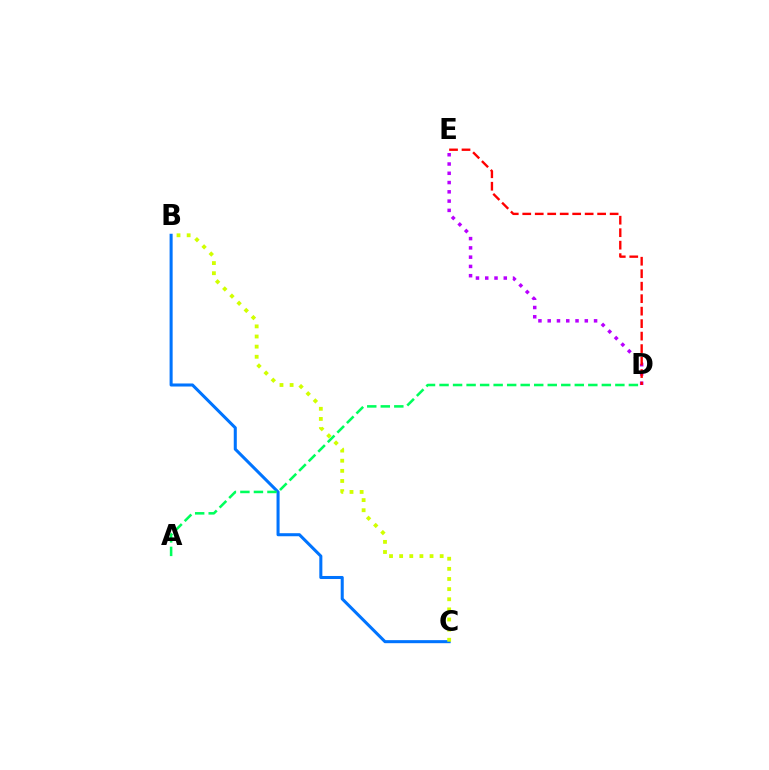{('B', 'C'): [{'color': '#0074ff', 'line_style': 'solid', 'thickness': 2.19}, {'color': '#d1ff00', 'line_style': 'dotted', 'thickness': 2.75}], ('D', 'E'): [{'color': '#b900ff', 'line_style': 'dotted', 'thickness': 2.52}, {'color': '#ff0000', 'line_style': 'dashed', 'thickness': 1.7}], ('A', 'D'): [{'color': '#00ff5c', 'line_style': 'dashed', 'thickness': 1.84}]}